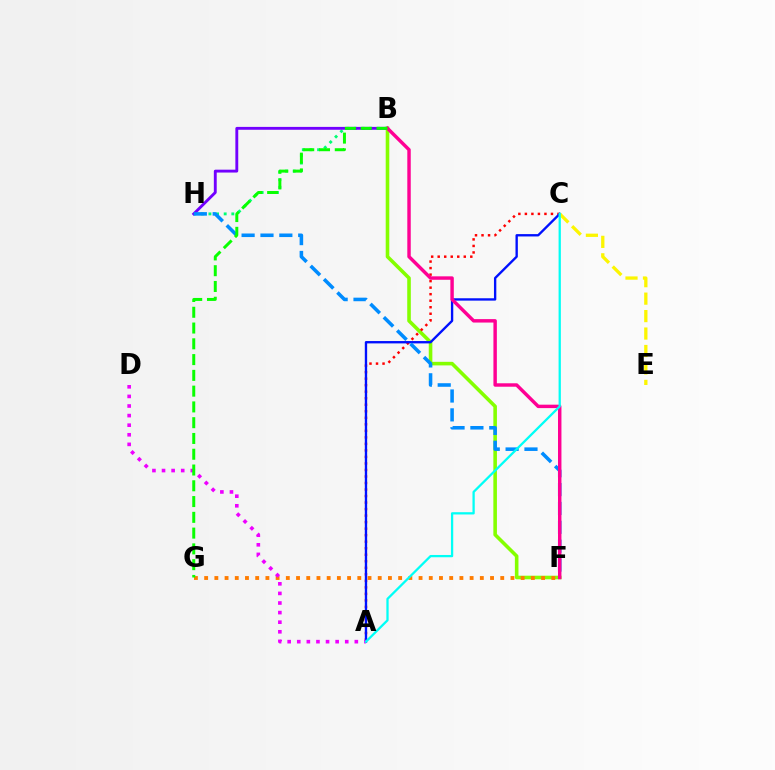{('B', 'H'): [{'color': '#00ff74', 'line_style': 'dotted', 'thickness': 2.07}, {'color': '#7200ff', 'line_style': 'solid', 'thickness': 2.07}], ('B', 'F'): [{'color': '#84ff00', 'line_style': 'solid', 'thickness': 2.58}, {'color': '#ff0094', 'line_style': 'solid', 'thickness': 2.47}], ('A', 'C'): [{'color': '#ff0000', 'line_style': 'dotted', 'thickness': 1.77}, {'color': '#0010ff', 'line_style': 'solid', 'thickness': 1.69}, {'color': '#00fff6', 'line_style': 'solid', 'thickness': 1.64}], ('F', 'H'): [{'color': '#008cff', 'line_style': 'dashed', 'thickness': 2.56}], ('F', 'G'): [{'color': '#ff7c00', 'line_style': 'dotted', 'thickness': 2.77}], ('A', 'D'): [{'color': '#ee00ff', 'line_style': 'dotted', 'thickness': 2.61}], ('C', 'E'): [{'color': '#fcf500', 'line_style': 'dashed', 'thickness': 2.37}], ('B', 'G'): [{'color': '#08ff00', 'line_style': 'dashed', 'thickness': 2.14}]}